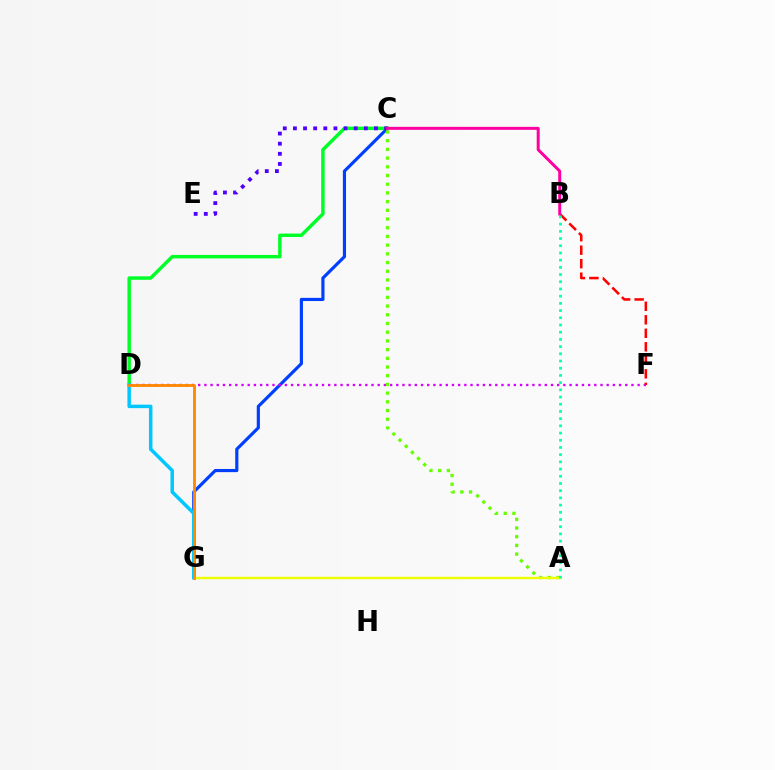{('C', 'G'): [{'color': '#003fff', 'line_style': 'solid', 'thickness': 2.28}], ('C', 'D'): [{'color': '#00ff27', 'line_style': 'solid', 'thickness': 2.48}], ('D', 'F'): [{'color': '#d600ff', 'line_style': 'dotted', 'thickness': 1.68}], ('C', 'E'): [{'color': '#4f00ff', 'line_style': 'dotted', 'thickness': 2.75}], ('B', 'F'): [{'color': '#ff0000', 'line_style': 'dashed', 'thickness': 1.84}], ('A', 'C'): [{'color': '#66ff00', 'line_style': 'dotted', 'thickness': 2.37}], ('A', 'G'): [{'color': '#eeff00', 'line_style': 'solid', 'thickness': 1.73}], ('B', 'C'): [{'color': '#ff00a0', 'line_style': 'solid', 'thickness': 2.15}], ('D', 'G'): [{'color': '#00c7ff', 'line_style': 'solid', 'thickness': 2.52}, {'color': '#ff8800', 'line_style': 'solid', 'thickness': 2.05}], ('A', 'B'): [{'color': '#00ffaf', 'line_style': 'dotted', 'thickness': 1.96}]}